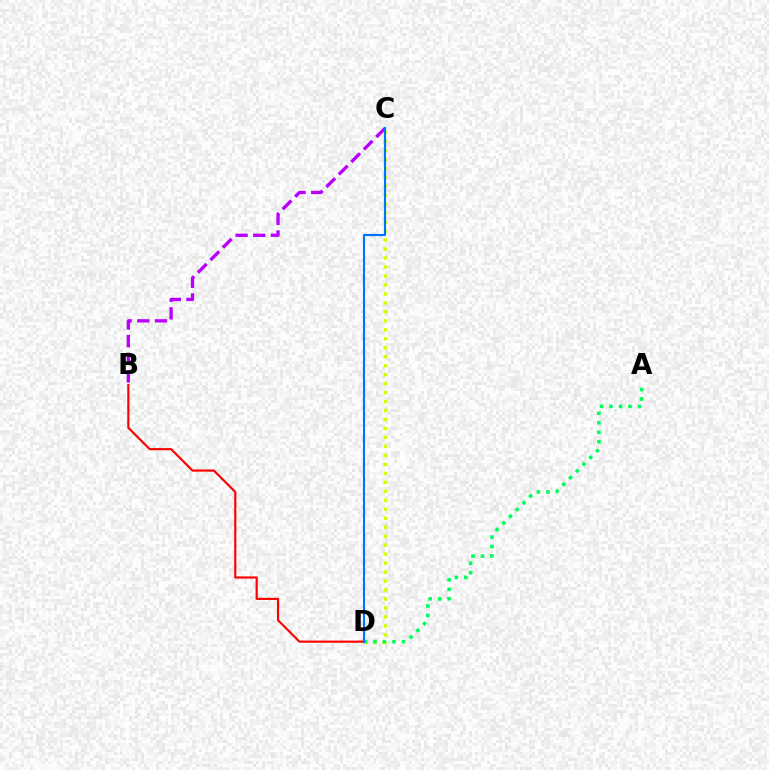{('B', 'C'): [{'color': '#b900ff', 'line_style': 'dashed', 'thickness': 2.4}], ('C', 'D'): [{'color': '#d1ff00', 'line_style': 'dotted', 'thickness': 2.44}, {'color': '#0074ff', 'line_style': 'solid', 'thickness': 1.54}], ('B', 'D'): [{'color': '#ff0000', 'line_style': 'solid', 'thickness': 1.55}], ('A', 'D'): [{'color': '#00ff5c', 'line_style': 'dotted', 'thickness': 2.58}]}